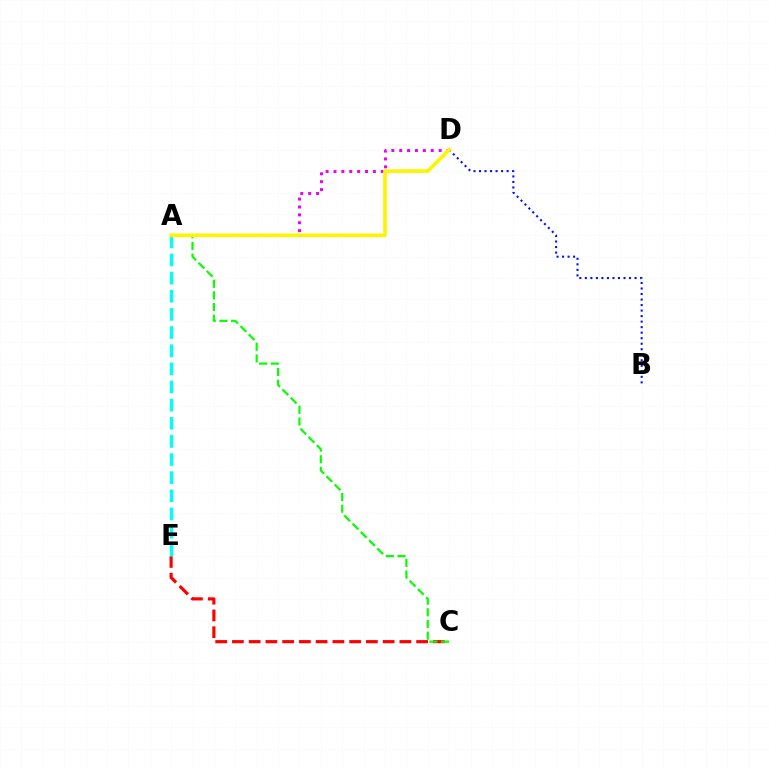{('C', 'E'): [{'color': '#ff0000', 'line_style': 'dashed', 'thickness': 2.27}], ('B', 'D'): [{'color': '#0010ff', 'line_style': 'dotted', 'thickness': 1.5}], ('A', 'D'): [{'color': '#ee00ff', 'line_style': 'dotted', 'thickness': 2.14}, {'color': '#fcf500', 'line_style': 'solid', 'thickness': 2.64}], ('A', 'C'): [{'color': '#08ff00', 'line_style': 'dashed', 'thickness': 1.58}], ('A', 'E'): [{'color': '#00fff6', 'line_style': 'dashed', 'thickness': 2.46}]}